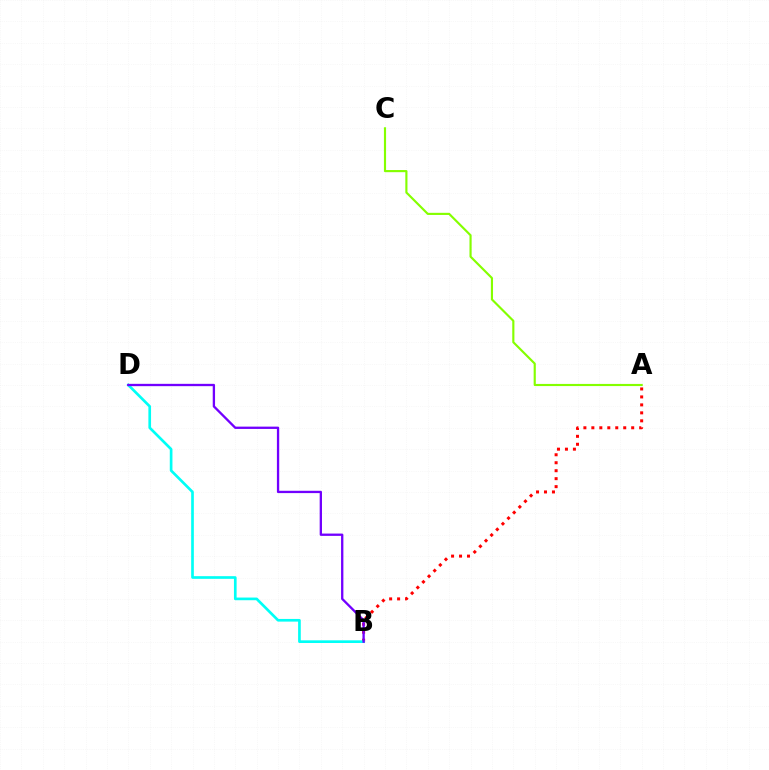{('A', 'B'): [{'color': '#ff0000', 'line_style': 'dotted', 'thickness': 2.16}], ('A', 'C'): [{'color': '#84ff00', 'line_style': 'solid', 'thickness': 1.55}], ('B', 'D'): [{'color': '#00fff6', 'line_style': 'solid', 'thickness': 1.93}, {'color': '#7200ff', 'line_style': 'solid', 'thickness': 1.67}]}